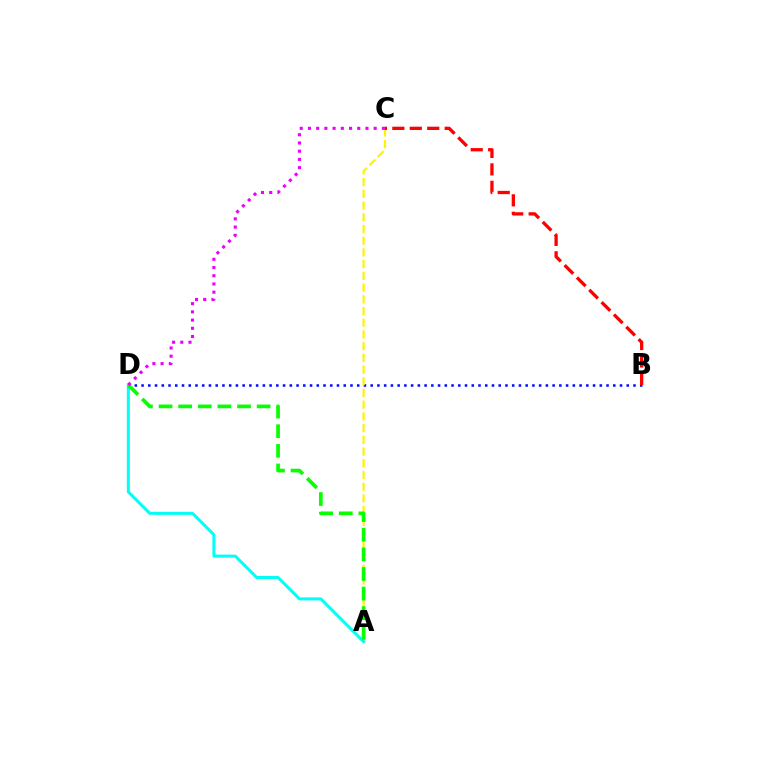{('B', 'D'): [{'color': '#0010ff', 'line_style': 'dotted', 'thickness': 1.83}], ('A', 'C'): [{'color': '#fcf500', 'line_style': 'dashed', 'thickness': 1.59}], ('A', 'D'): [{'color': '#00fff6', 'line_style': 'solid', 'thickness': 2.17}, {'color': '#08ff00', 'line_style': 'dashed', 'thickness': 2.66}], ('B', 'C'): [{'color': '#ff0000', 'line_style': 'dashed', 'thickness': 2.37}], ('C', 'D'): [{'color': '#ee00ff', 'line_style': 'dotted', 'thickness': 2.23}]}